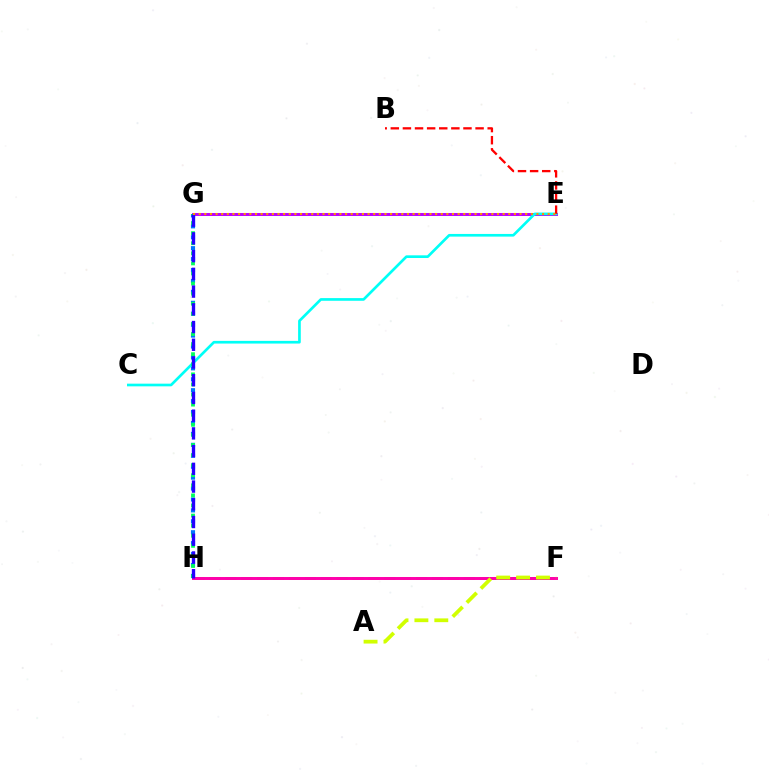{('E', 'G'): [{'color': '#b900ff', 'line_style': 'solid', 'thickness': 2.13}, {'color': '#ff9400', 'line_style': 'dotted', 'thickness': 1.53}], ('G', 'H'): [{'color': '#0074ff', 'line_style': 'dotted', 'thickness': 2.97}, {'color': '#00ff5c', 'line_style': 'dotted', 'thickness': 2.74}, {'color': '#2500ff', 'line_style': 'dashed', 'thickness': 2.41}], ('C', 'E'): [{'color': '#00fff6', 'line_style': 'solid', 'thickness': 1.93}], ('F', 'H'): [{'color': '#3dff00', 'line_style': 'dashed', 'thickness': 2.16}, {'color': '#ff00ac', 'line_style': 'solid', 'thickness': 2.13}], ('B', 'E'): [{'color': '#ff0000', 'line_style': 'dashed', 'thickness': 1.65}], ('A', 'F'): [{'color': '#d1ff00', 'line_style': 'dashed', 'thickness': 2.7}]}